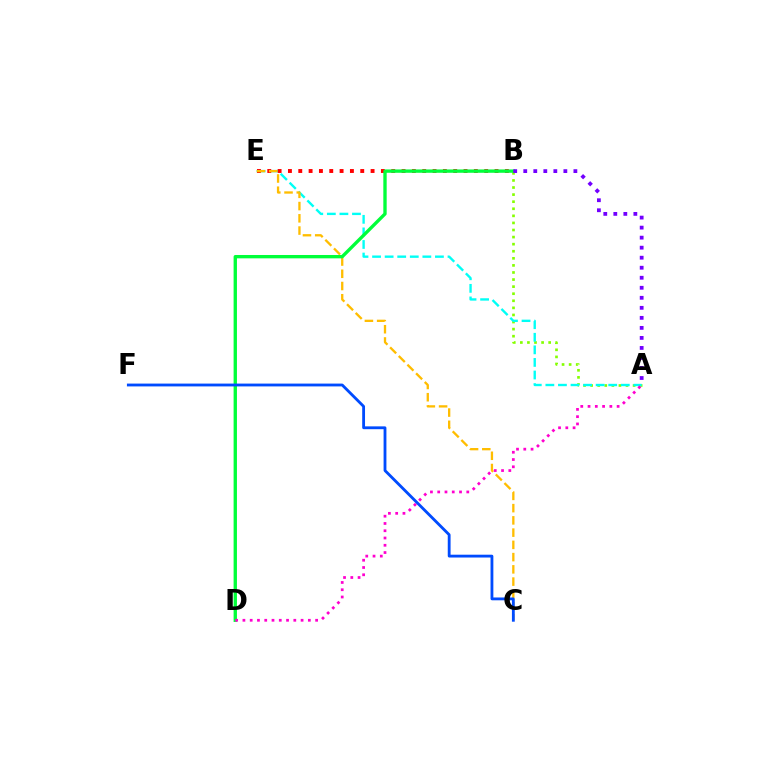{('A', 'B'): [{'color': '#84ff00', 'line_style': 'dotted', 'thickness': 1.92}, {'color': '#7200ff', 'line_style': 'dotted', 'thickness': 2.72}], ('A', 'E'): [{'color': '#00fff6', 'line_style': 'dashed', 'thickness': 1.71}], ('B', 'E'): [{'color': '#ff0000', 'line_style': 'dotted', 'thickness': 2.81}], ('C', 'E'): [{'color': '#ffbd00', 'line_style': 'dashed', 'thickness': 1.66}], ('B', 'D'): [{'color': '#00ff39', 'line_style': 'solid', 'thickness': 2.41}], ('A', 'D'): [{'color': '#ff00cf', 'line_style': 'dotted', 'thickness': 1.98}], ('C', 'F'): [{'color': '#004bff', 'line_style': 'solid', 'thickness': 2.03}]}